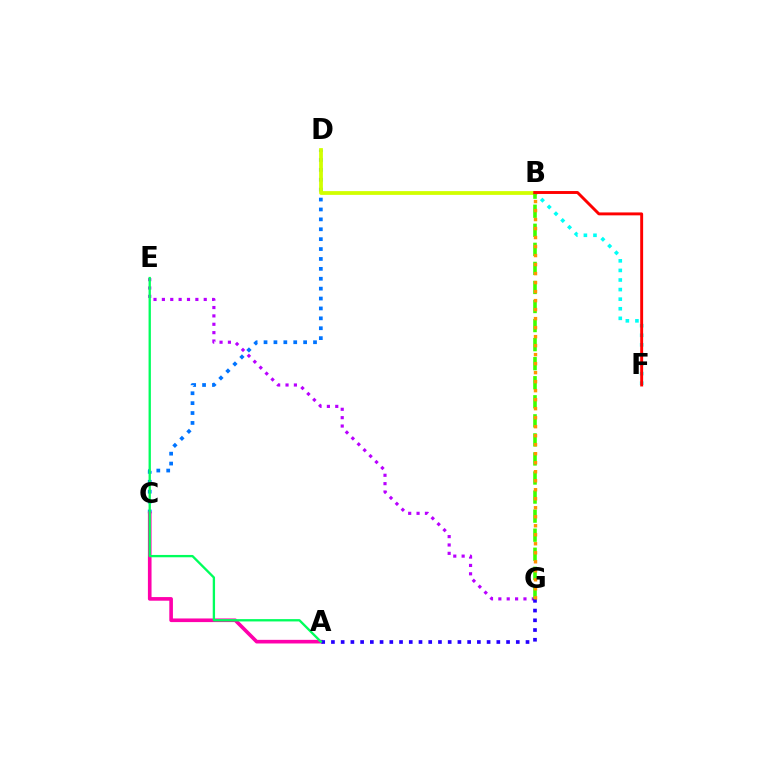{('C', 'D'): [{'color': '#0074ff', 'line_style': 'dotted', 'thickness': 2.69}], ('A', 'C'): [{'color': '#ff00ac', 'line_style': 'solid', 'thickness': 2.61}], ('E', 'G'): [{'color': '#b900ff', 'line_style': 'dotted', 'thickness': 2.27}], ('A', 'G'): [{'color': '#2500ff', 'line_style': 'dotted', 'thickness': 2.64}], ('B', 'F'): [{'color': '#00fff6', 'line_style': 'dotted', 'thickness': 2.6}, {'color': '#ff0000', 'line_style': 'solid', 'thickness': 2.1}], ('B', 'D'): [{'color': '#d1ff00', 'line_style': 'solid', 'thickness': 2.71}], ('A', 'E'): [{'color': '#00ff5c', 'line_style': 'solid', 'thickness': 1.67}], ('B', 'G'): [{'color': '#3dff00', 'line_style': 'dashed', 'thickness': 2.59}, {'color': '#ff9400', 'line_style': 'dotted', 'thickness': 2.45}]}